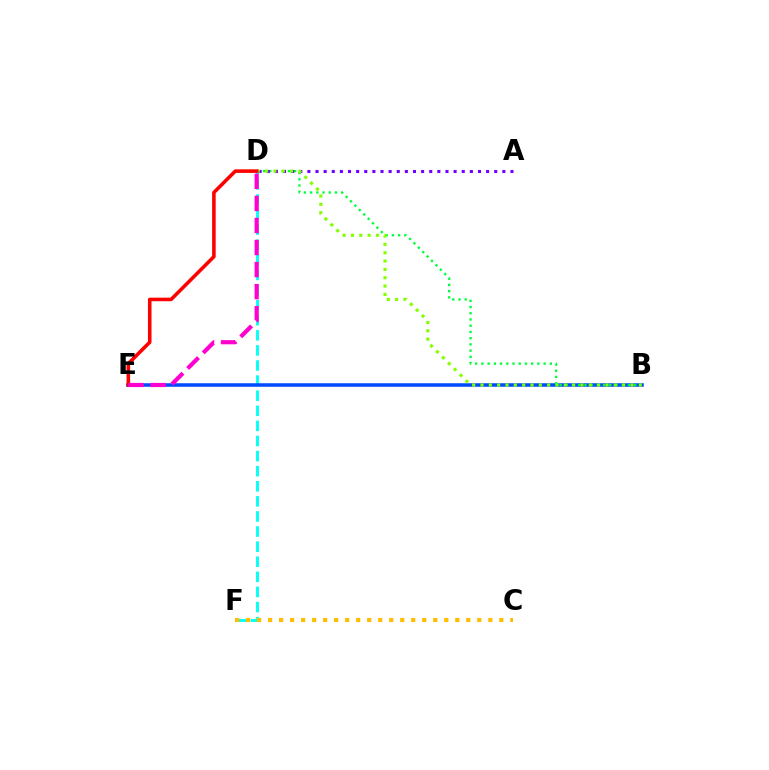{('D', 'F'): [{'color': '#00fff6', 'line_style': 'dashed', 'thickness': 2.05}], ('C', 'F'): [{'color': '#ffbd00', 'line_style': 'dotted', 'thickness': 2.99}], ('B', 'E'): [{'color': '#004bff', 'line_style': 'solid', 'thickness': 2.54}], ('B', 'D'): [{'color': '#00ff39', 'line_style': 'dotted', 'thickness': 1.69}, {'color': '#84ff00', 'line_style': 'dotted', 'thickness': 2.26}], ('A', 'D'): [{'color': '#7200ff', 'line_style': 'dotted', 'thickness': 2.21}], ('D', 'E'): [{'color': '#ff0000', 'line_style': 'solid', 'thickness': 2.57}, {'color': '#ff00cf', 'line_style': 'dashed', 'thickness': 3.0}]}